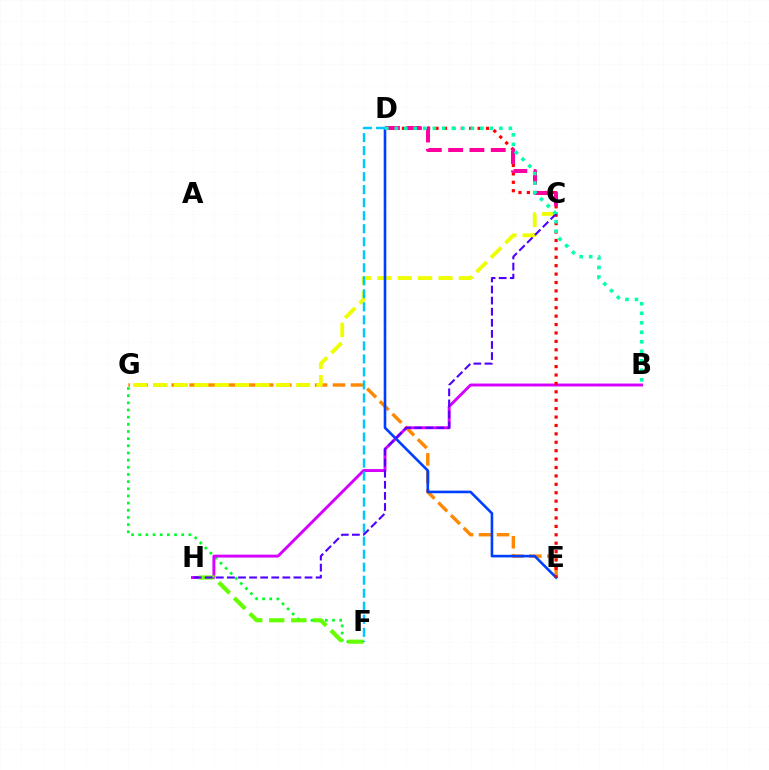{('E', 'G'): [{'color': '#ff8800', 'line_style': 'dashed', 'thickness': 2.44}], ('C', 'G'): [{'color': '#eeff00', 'line_style': 'dashed', 'thickness': 2.77}], ('F', 'G'): [{'color': '#00ff27', 'line_style': 'dotted', 'thickness': 1.95}], ('B', 'H'): [{'color': '#d600ff', 'line_style': 'solid', 'thickness': 2.11}], ('D', 'E'): [{'color': '#003fff', 'line_style': 'solid', 'thickness': 1.89}, {'color': '#ff0000', 'line_style': 'dotted', 'thickness': 2.28}], ('F', 'H'): [{'color': '#66ff00', 'line_style': 'dashed', 'thickness': 2.99}], ('C', 'D'): [{'color': '#ff00a0', 'line_style': 'dashed', 'thickness': 2.89}], ('D', 'F'): [{'color': '#00c7ff', 'line_style': 'dashed', 'thickness': 1.77}], ('C', 'H'): [{'color': '#4f00ff', 'line_style': 'dashed', 'thickness': 1.51}], ('B', 'D'): [{'color': '#00ffaf', 'line_style': 'dotted', 'thickness': 2.58}]}